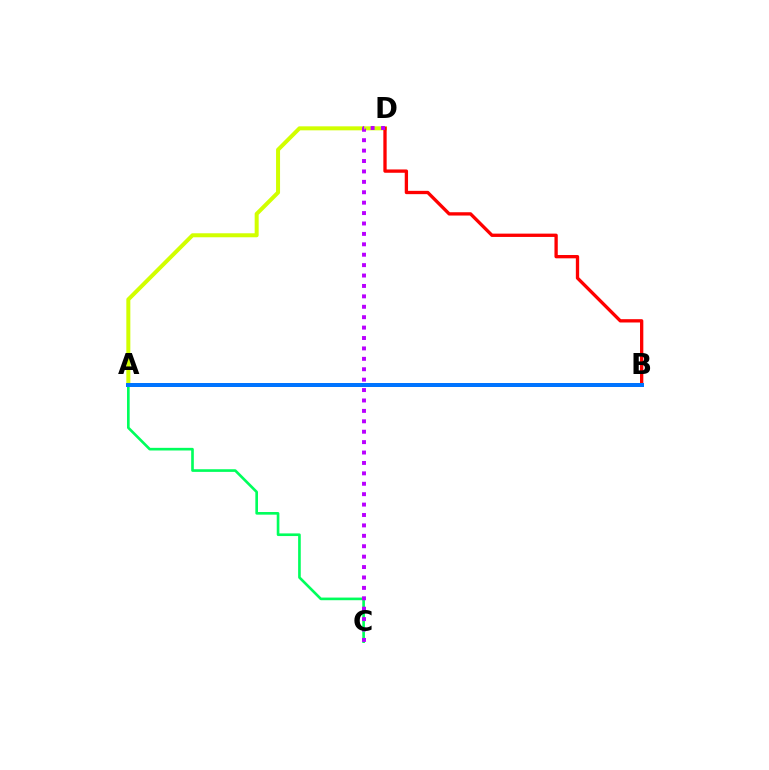{('A', 'D'): [{'color': '#d1ff00', 'line_style': 'solid', 'thickness': 2.88}], ('A', 'C'): [{'color': '#00ff5c', 'line_style': 'solid', 'thickness': 1.9}], ('B', 'D'): [{'color': '#ff0000', 'line_style': 'solid', 'thickness': 2.39}], ('C', 'D'): [{'color': '#b900ff', 'line_style': 'dotted', 'thickness': 2.83}], ('A', 'B'): [{'color': '#0074ff', 'line_style': 'solid', 'thickness': 2.88}]}